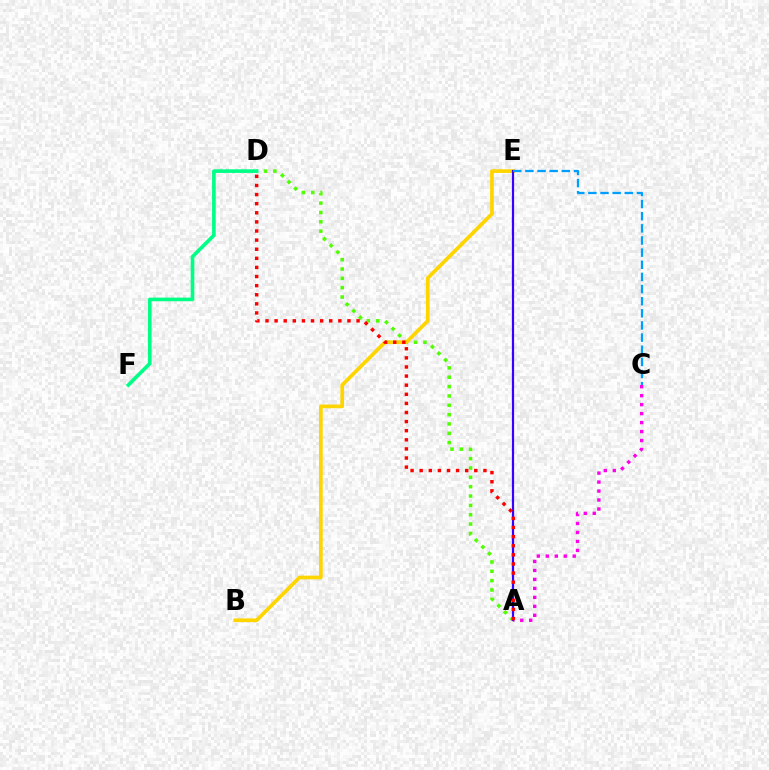{('A', 'D'): [{'color': '#4fff00', 'line_style': 'dotted', 'thickness': 2.54}, {'color': '#ff0000', 'line_style': 'dotted', 'thickness': 2.47}], ('D', 'F'): [{'color': '#00ff86', 'line_style': 'solid', 'thickness': 2.63}], ('B', 'E'): [{'color': '#ffd500', 'line_style': 'solid', 'thickness': 2.67}], ('A', 'C'): [{'color': '#ff00ed', 'line_style': 'dotted', 'thickness': 2.44}], ('A', 'E'): [{'color': '#3700ff', 'line_style': 'solid', 'thickness': 1.59}], ('C', 'E'): [{'color': '#009eff', 'line_style': 'dashed', 'thickness': 1.65}]}